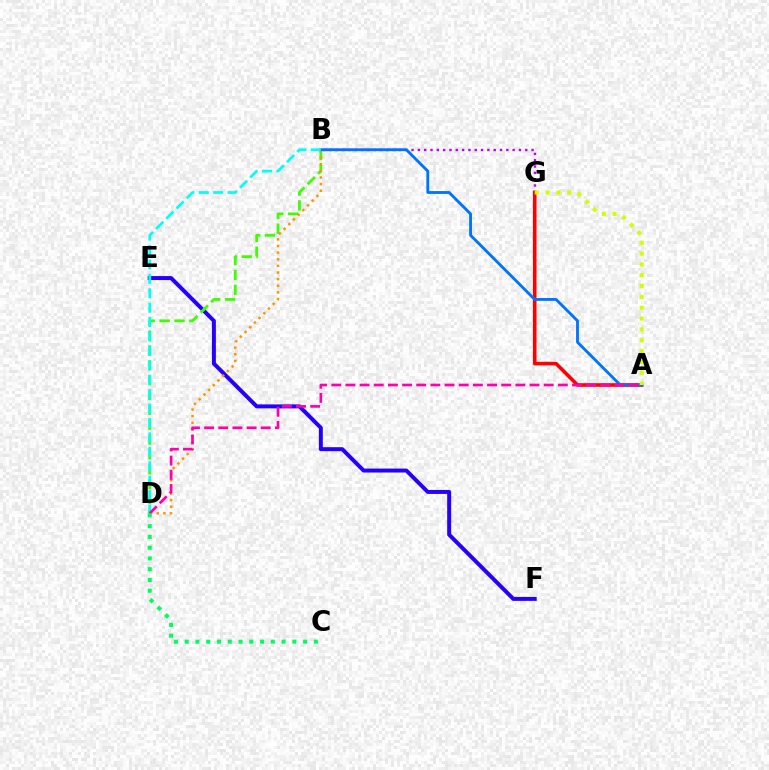{('B', 'G'): [{'color': '#b900ff', 'line_style': 'dotted', 'thickness': 1.72}], ('E', 'F'): [{'color': '#2500ff', 'line_style': 'solid', 'thickness': 2.86}], ('B', 'D'): [{'color': '#3dff00', 'line_style': 'dashed', 'thickness': 2.02}, {'color': '#ff9400', 'line_style': 'dotted', 'thickness': 1.8}, {'color': '#00fff6', 'line_style': 'dashed', 'thickness': 1.96}], ('A', 'G'): [{'color': '#ff0000', 'line_style': 'solid', 'thickness': 2.59}, {'color': '#d1ff00', 'line_style': 'dotted', 'thickness': 2.94}], ('A', 'B'): [{'color': '#0074ff', 'line_style': 'solid', 'thickness': 2.05}], ('A', 'D'): [{'color': '#ff00ac', 'line_style': 'dashed', 'thickness': 1.92}], ('C', 'D'): [{'color': '#00ff5c', 'line_style': 'dotted', 'thickness': 2.93}]}